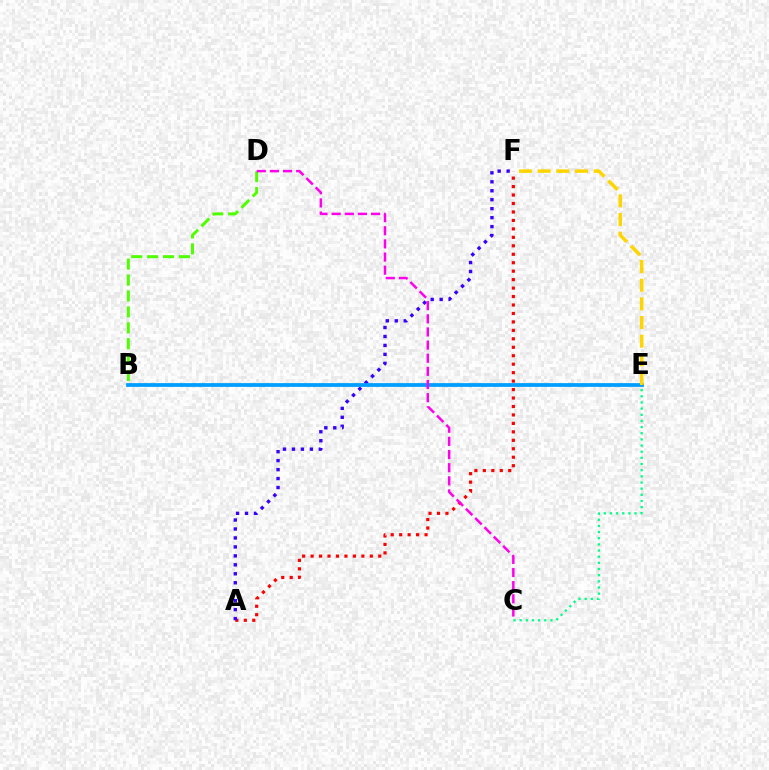{('B', 'D'): [{'color': '#4fff00', 'line_style': 'dashed', 'thickness': 2.16}], ('A', 'F'): [{'color': '#ff0000', 'line_style': 'dotted', 'thickness': 2.3}, {'color': '#3700ff', 'line_style': 'dotted', 'thickness': 2.43}], ('C', 'E'): [{'color': '#00ff86', 'line_style': 'dotted', 'thickness': 1.67}], ('B', 'E'): [{'color': '#009eff', 'line_style': 'solid', 'thickness': 2.71}], ('E', 'F'): [{'color': '#ffd500', 'line_style': 'dashed', 'thickness': 2.53}], ('C', 'D'): [{'color': '#ff00ed', 'line_style': 'dashed', 'thickness': 1.79}]}